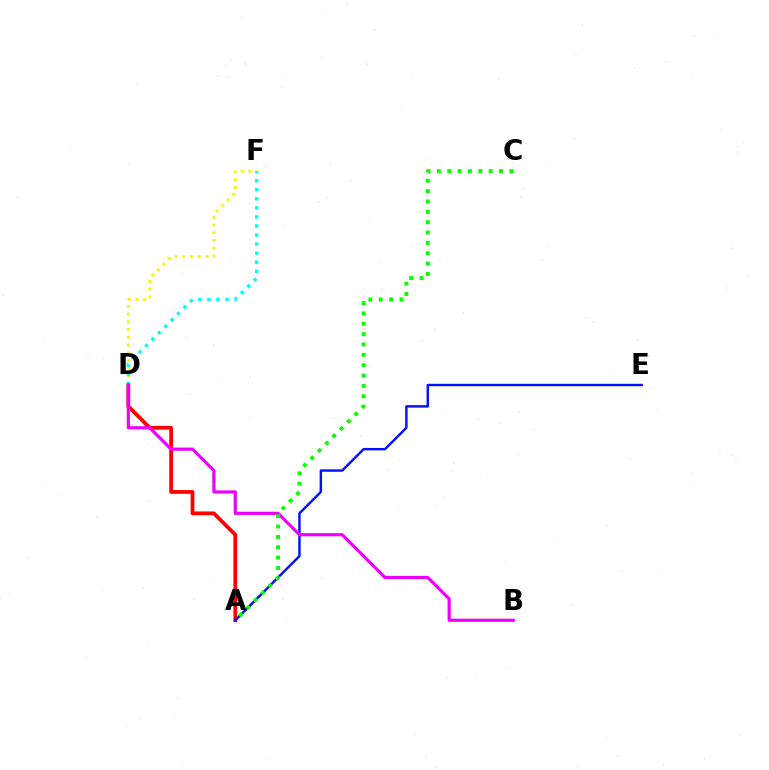{('A', 'D'): [{'color': '#ff0000', 'line_style': 'solid', 'thickness': 2.71}], ('D', 'F'): [{'color': '#fcf500', 'line_style': 'dotted', 'thickness': 2.1}, {'color': '#00fff6', 'line_style': 'dotted', 'thickness': 2.46}], ('A', 'E'): [{'color': '#0010ff', 'line_style': 'solid', 'thickness': 1.75}], ('B', 'D'): [{'color': '#ee00ff', 'line_style': 'solid', 'thickness': 2.28}], ('A', 'C'): [{'color': '#08ff00', 'line_style': 'dotted', 'thickness': 2.81}]}